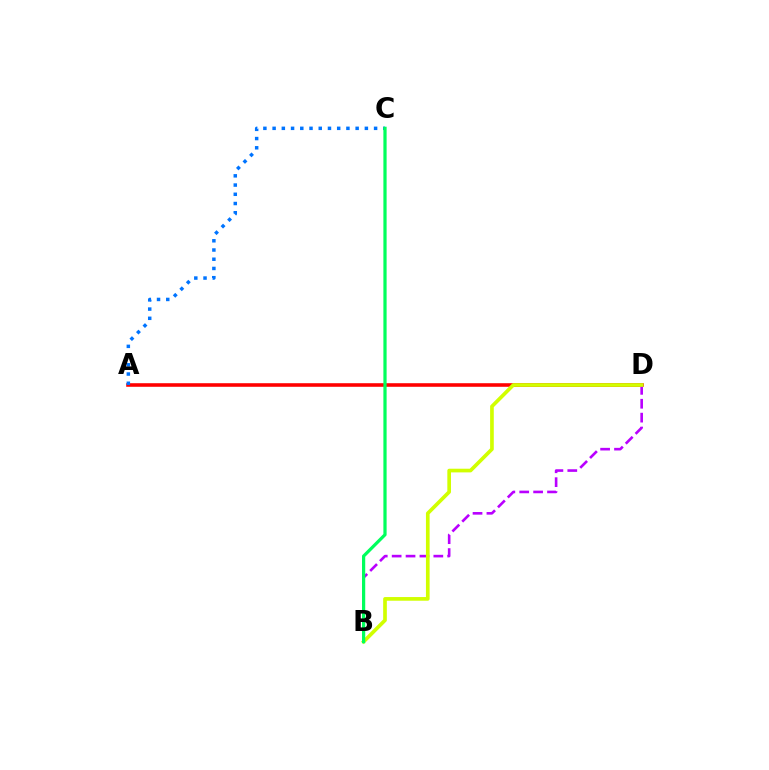{('A', 'D'): [{'color': '#ff0000', 'line_style': 'solid', 'thickness': 2.57}], ('B', 'D'): [{'color': '#b900ff', 'line_style': 'dashed', 'thickness': 1.89}, {'color': '#d1ff00', 'line_style': 'solid', 'thickness': 2.64}], ('A', 'C'): [{'color': '#0074ff', 'line_style': 'dotted', 'thickness': 2.51}], ('B', 'C'): [{'color': '#00ff5c', 'line_style': 'solid', 'thickness': 2.32}]}